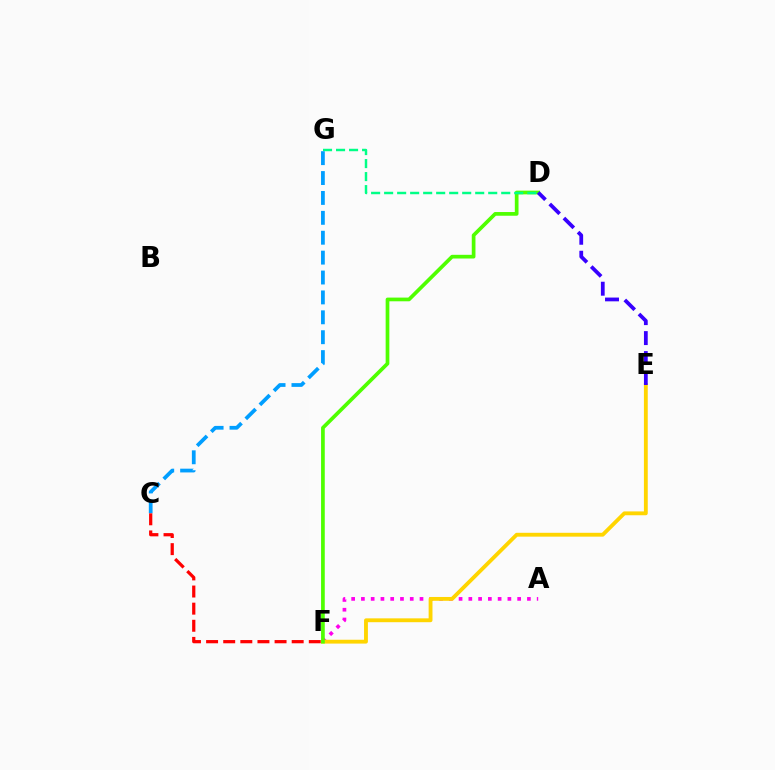{('A', 'F'): [{'color': '#ff00ed', 'line_style': 'dotted', 'thickness': 2.65}], ('E', 'F'): [{'color': '#ffd500', 'line_style': 'solid', 'thickness': 2.77}], ('D', 'F'): [{'color': '#4fff00', 'line_style': 'solid', 'thickness': 2.66}], ('D', 'G'): [{'color': '#00ff86', 'line_style': 'dashed', 'thickness': 1.77}], ('C', 'G'): [{'color': '#009eff', 'line_style': 'dashed', 'thickness': 2.7}], ('D', 'E'): [{'color': '#3700ff', 'line_style': 'dashed', 'thickness': 2.71}], ('C', 'F'): [{'color': '#ff0000', 'line_style': 'dashed', 'thickness': 2.33}]}